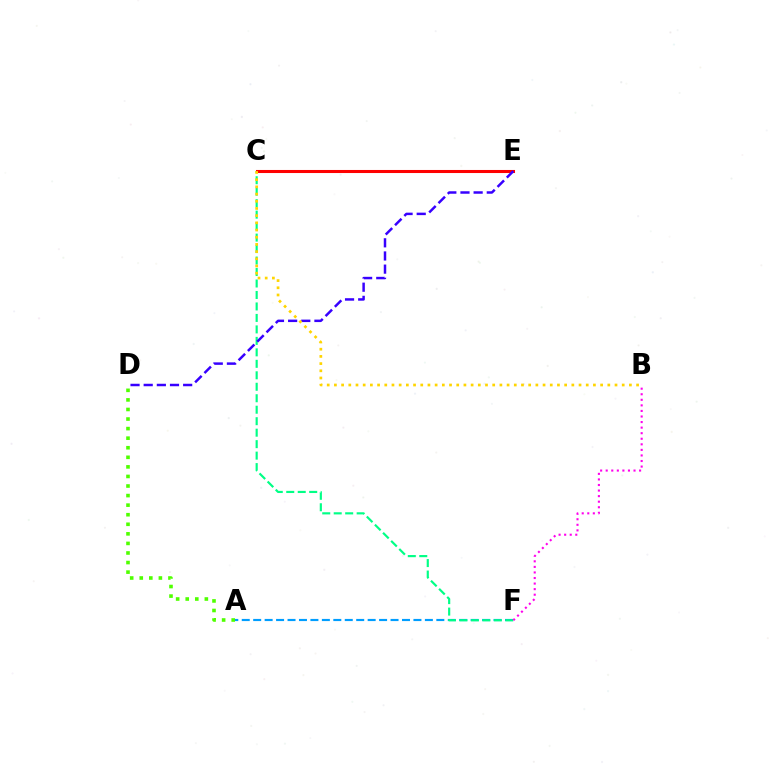{('A', 'F'): [{'color': '#009eff', 'line_style': 'dashed', 'thickness': 1.55}], ('C', 'F'): [{'color': '#00ff86', 'line_style': 'dashed', 'thickness': 1.56}], ('C', 'E'): [{'color': '#ff0000', 'line_style': 'solid', 'thickness': 2.2}], ('D', 'E'): [{'color': '#3700ff', 'line_style': 'dashed', 'thickness': 1.79}], ('B', 'F'): [{'color': '#ff00ed', 'line_style': 'dotted', 'thickness': 1.51}], ('B', 'C'): [{'color': '#ffd500', 'line_style': 'dotted', 'thickness': 1.95}], ('A', 'D'): [{'color': '#4fff00', 'line_style': 'dotted', 'thickness': 2.6}]}